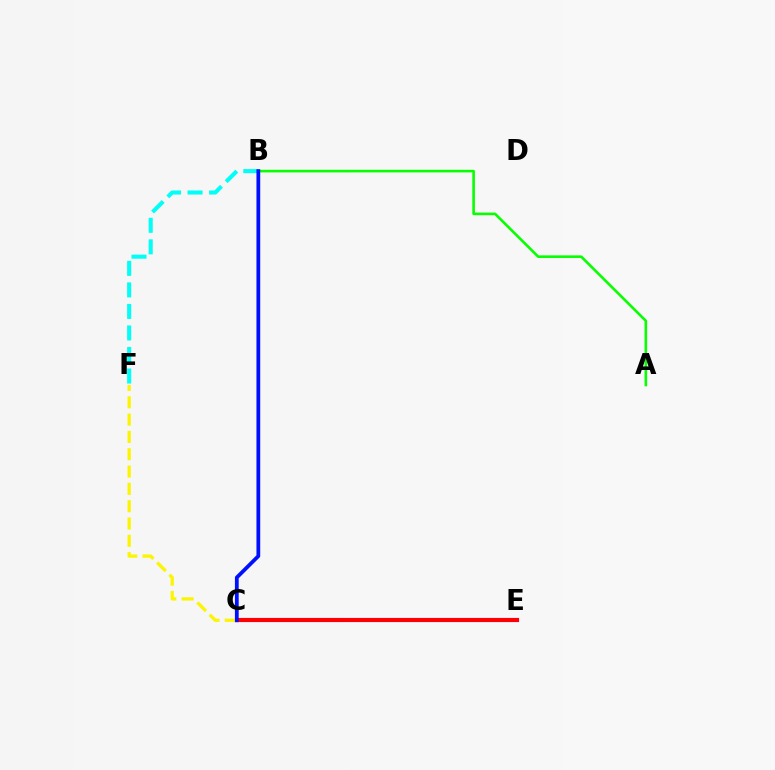{('B', 'F'): [{'color': '#00fff6', 'line_style': 'dashed', 'thickness': 2.92}], ('A', 'B'): [{'color': '#08ff00', 'line_style': 'solid', 'thickness': 1.87}], ('C', 'E'): [{'color': '#ee00ff', 'line_style': 'solid', 'thickness': 2.99}, {'color': '#ff0000', 'line_style': 'solid', 'thickness': 2.88}], ('C', 'F'): [{'color': '#fcf500', 'line_style': 'dashed', 'thickness': 2.35}], ('B', 'C'): [{'color': '#0010ff', 'line_style': 'solid', 'thickness': 2.71}]}